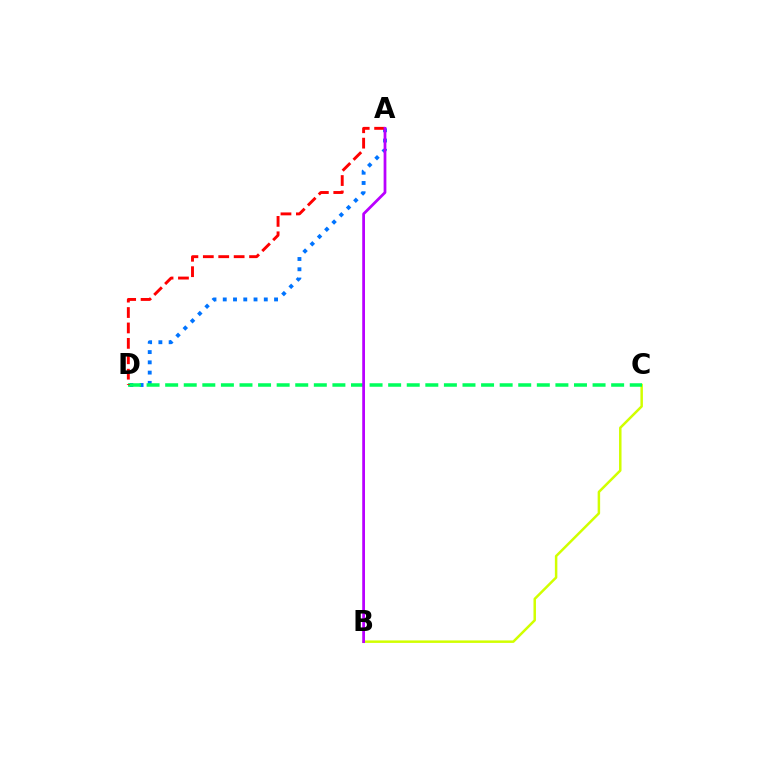{('A', 'D'): [{'color': '#0074ff', 'line_style': 'dotted', 'thickness': 2.79}, {'color': '#ff0000', 'line_style': 'dashed', 'thickness': 2.09}], ('B', 'C'): [{'color': '#d1ff00', 'line_style': 'solid', 'thickness': 1.79}], ('C', 'D'): [{'color': '#00ff5c', 'line_style': 'dashed', 'thickness': 2.52}], ('A', 'B'): [{'color': '#b900ff', 'line_style': 'solid', 'thickness': 1.99}]}